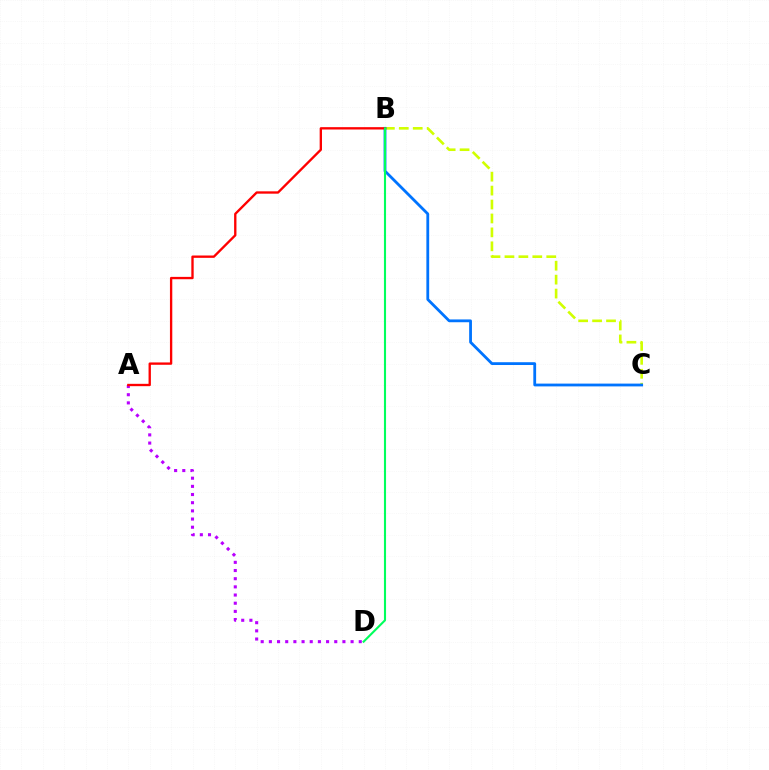{('B', 'C'): [{'color': '#d1ff00', 'line_style': 'dashed', 'thickness': 1.89}, {'color': '#0074ff', 'line_style': 'solid', 'thickness': 2.02}], ('A', 'D'): [{'color': '#b900ff', 'line_style': 'dotted', 'thickness': 2.22}], ('A', 'B'): [{'color': '#ff0000', 'line_style': 'solid', 'thickness': 1.69}], ('B', 'D'): [{'color': '#00ff5c', 'line_style': 'solid', 'thickness': 1.52}]}